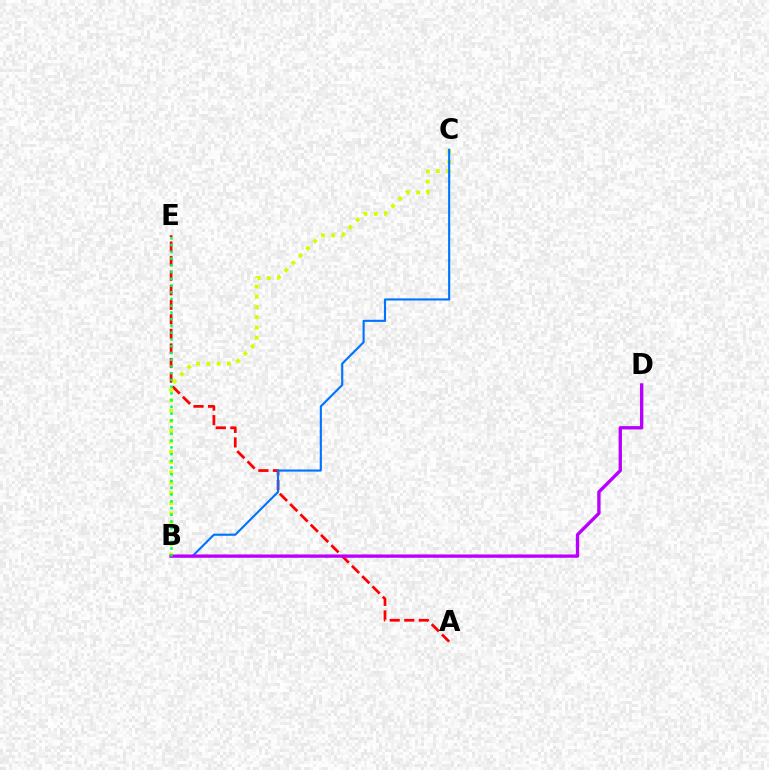{('A', 'E'): [{'color': '#ff0000', 'line_style': 'dashed', 'thickness': 1.98}], ('B', 'C'): [{'color': '#d1ff00', 'line_style': 'dotted', 'thickness': 2.79}, {'color': '#0074ff', 'line_style': 'solid', 'thickness': 1.53}], ('B', 'D'): [{'color': '#b900ff', 'line_style': 'solid', 'thickness': 2.4}], ('B', 'E'): [{'color': '#00ff5c', 'line_style': 'dotted', 'thickness': 1.83}]}